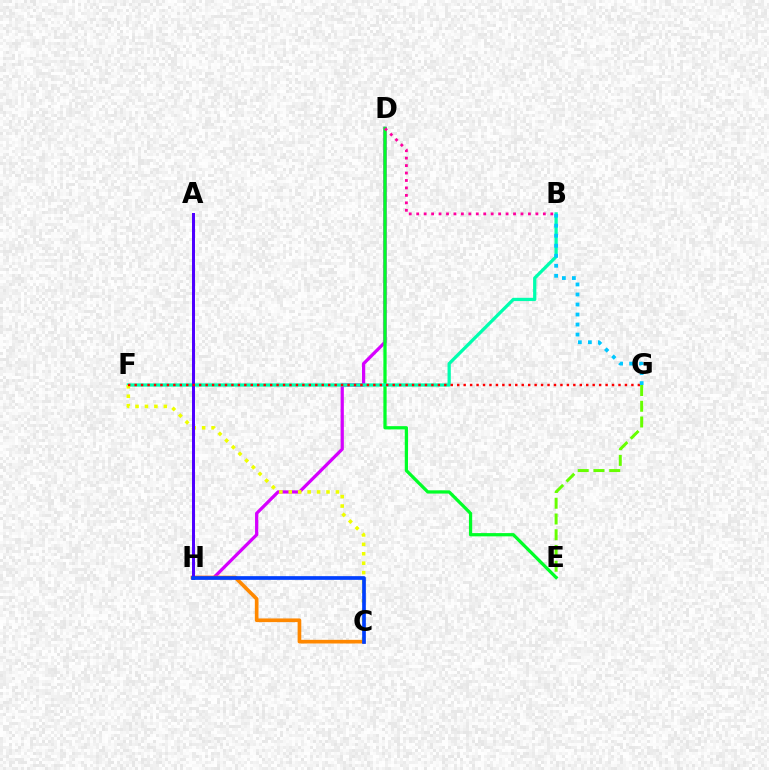{('E', 'G'): [{'color': '#66ff00', 'line_style': 'dashed', 'thickness': 2.14}], ('D', 'H'): [{'color': '#d600ff', 'line_style': 'solid', 'thickness': 2.33}], ('C', 'H'): [{'color': '#ff8800', 'line_style': 'solid', 'thickness': 2.64}, {'color': '#003fff', 'line_style': 'solid', 'thickness': 2.66}], ('D', 'E'): [{'color': '#00ff27', 'line_style': 'solid', 'thickness': 2.34}], ('B', 'F'): [{'color': '#00ffaf', 'line_style': 'solid', 'thickness': 2.35}], ('C', 'F'): [{'color': '#eeff00', 'line_style': 'dotted', 'thickness': 2.56}], ('A', 'H'): [{'color': '#4f00ff', 'line_style': 'solid', 'thickness': 2.16}], ('F', 'G'): [{'color': '#ff0000', 'line_style': 'dotted', 'thickness': 1.75}], ('B', 'G'): [{'color': '#00c7ff', 'line_style': 'dotted', 'thickness': 2.72}], ('B', 'D'): [{'color': '#ff00a0', 'line_style': 'dotted', 'thickness': 2.02}]}